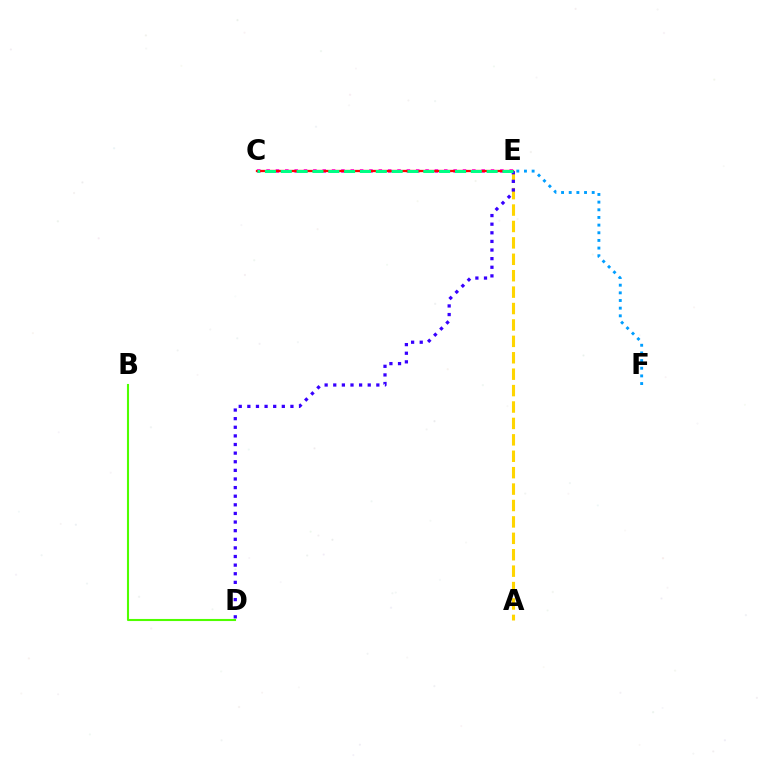{('C', 'E'): [{'color': '#ff00ed', 'line_style': 'dotted', 'thickness': 2.54}, {'color': '#ff0000', 'line_style': 'solid', 'thickness': 1.64}, {'color': '#00ff86', 'line_style': 'dashed', 'thickness': 2.15}], ('A', 'E'): [{'color': '#ffd500', 'line_style': 'dashed', 'thickness': 2.23}], ('E', 'F'): [{'color': '#009eff', 'line_style': 'dotted', 'thickness': 2.08}], ('D', 'E'): [{'color': '#3700ff', 'line_style': 'dotted', 'thickness': 2.34}], ('B', 'D'): [{'color': '#4fff00', 'line_style': 'solid', 'thickness': 1.51}]}